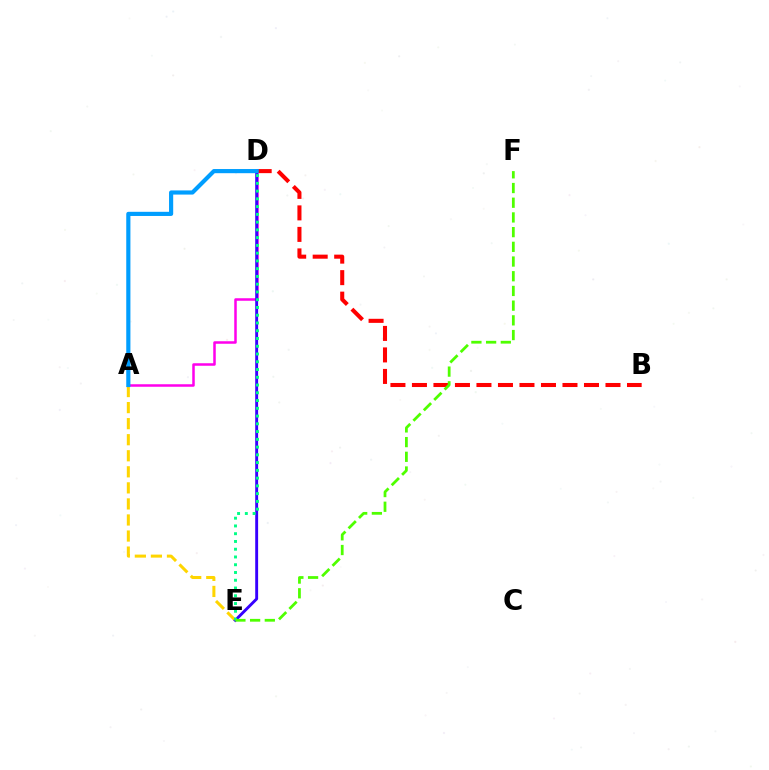{('A', 'E'): [{'color': '#ffd500', 'line_style': 'dashed', 'thickness': 2.18}], ('A', 'D'): [{'color': '#ff00ed', 'line_style': 'solid', 'thickness': 1.81}, {'color': '#009eff', 'line_style': 'solid', 'thickness': 2.99}], ('B', 'D'): [{'color': '#ff0000', 'line_style': 'dashed', 'thickness': 2.92}], ('D', 'E'): [{'color': '#3700ff', 'line_style': 'solid', 'thickness': 2.09}, {'color': '#00ff86', 'line_style': 'dotted', 'thickness': 2.11}], ('E', 'F'): [{'color': '#4fff00', 'line_style': 'dashed', 'thickness': 2.0}]}